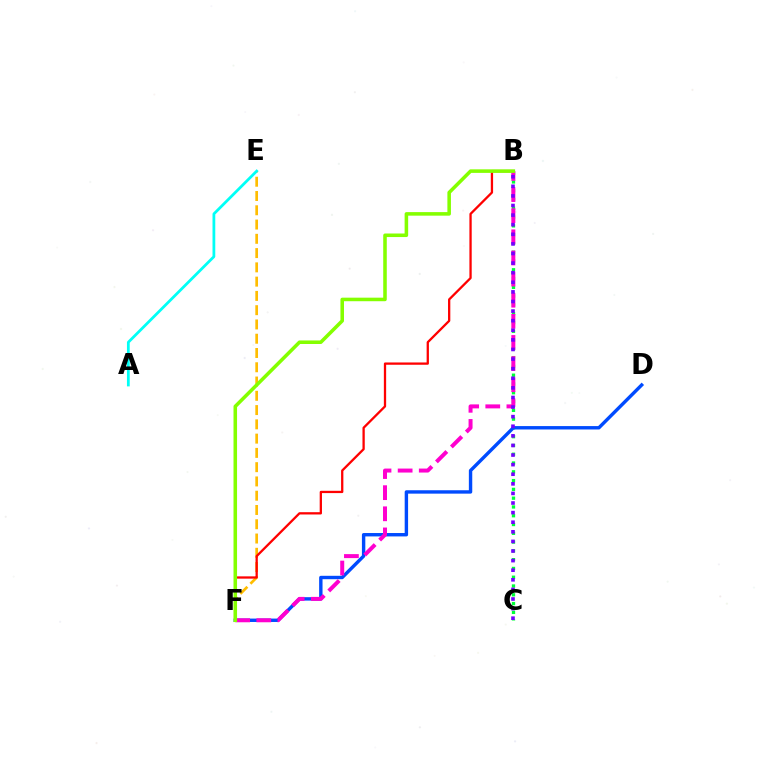{('E', 'F'): [{'color': '#ffbd00', 'line_style': 'dashed', 'thickness': 1.94}], ('A', 'E'): [{'color': '#00fff6', 'line_style': 'solid', 'thickness': 1.99}], ('B', 'C'): [{'color': '#00ff39', 'line_style': 'dotted', 'thickness': 2.39}, {'color': '#7200ff', 'line_style': 'dotted', 'thickness': 2.61}], ('B', 'F'): [{'color': '#ff0000', 'line_style': 'solid', 'thickness': 1.65}, {'color': '#ff00cf', 'line_style': 'dashed', 'thickness': 2.87}, {'color': '#84ff00', 'line_style': 'solid', 'thickness': 2.56}], ('D', 'F'): [{'color': '#004bff', 'line_style': 'solid', 'thickness': 2.45}]}